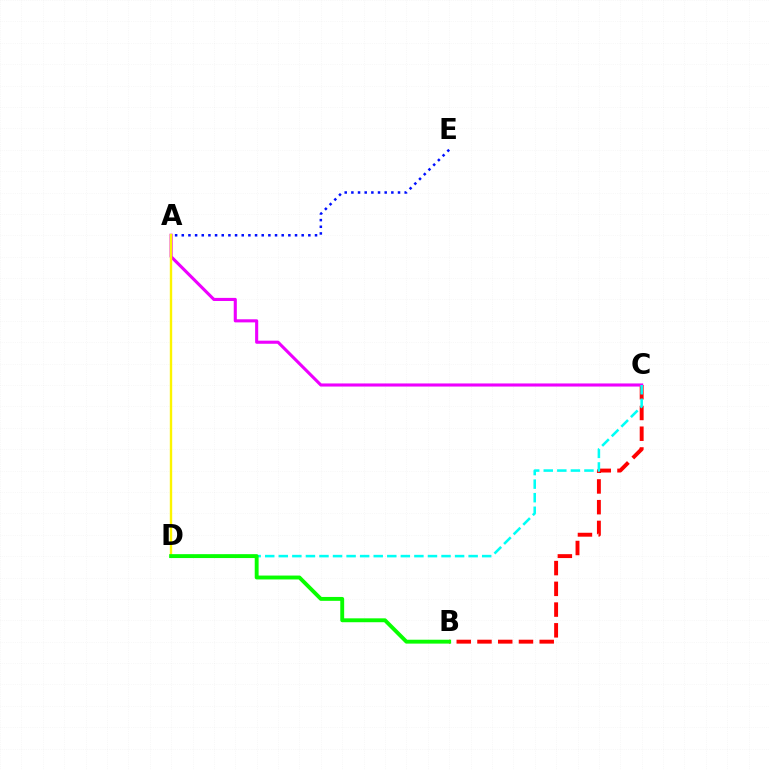{('A', 'E'): [{'color': '#0010ff', 'line_style': 'dotted', 'thickness': 1.81}], ('B', 'C'): [{'color': '#ff0000', 'line_style': 'dashed', 'thickness': 2.82}], ('A', 'C'): [{'color': '#ee00ff', 'line_style': 'solid', 'thickness': 2.23}], ('A', 'D'): [{'color': '#fcf500', 'line_style': 'solid', 'thickness': 1.72}], ('C', 'D'): [{'color': '#00fff6', 'line_style': 'dashed', 'thickness': 1.84}], ('B', 'D'): [{'color': '#08ff00', 'line_style': 'solid', 'thickness': 2.8}]}